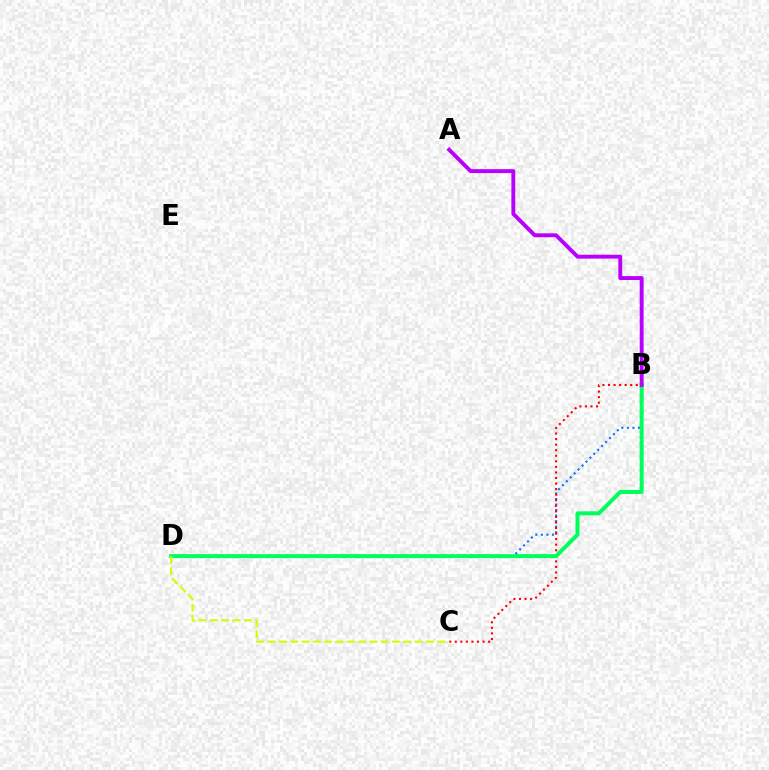{('B', 'D'): [{'color': '#0074ff', 'line_style': 'dotted', 'thickness': 1.51}, {'color': '#00ff5c', 'line_style': 'solid', 'thickness': 2.88}], ('B', 'C'): [{'color': '#ff0000', 'line_style': 'dotted', 'thickness': 1.51}], ('A', 'B'): [{'color': '#b900ff', 'line_style': 'solid', 'thickness': 2.81}], ('C', 'D'): [{'color': '#d1ff00', 'line_style': 'dashed', 'thickness': 1.54}]}